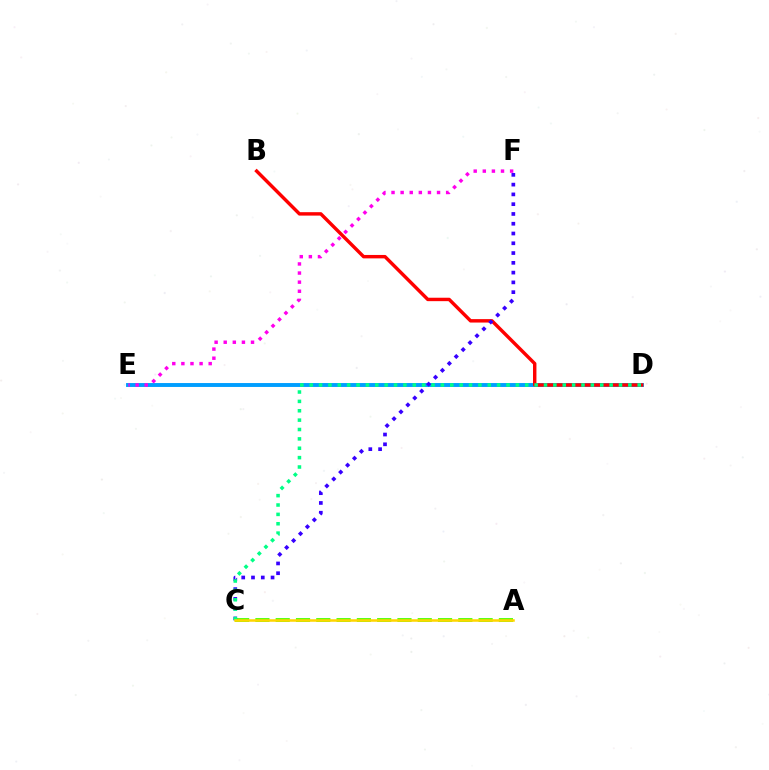{('D', 'E'): [{'color': '#009eff', 'line_style': 'solid', 'thickness': 2.81}], ('A', 'C'): [{'color': '#4fff00', 'line_style': 'dashed', 'thickness': 2.76}, {'color': '#ffd500', 'line_style': 'solid', 'thickness': 1.82}], ('B', 'D'): [{'color': '#ff0000', 'line_style': 'solid', 'thickness': 2.47}], ('C', 'F'): [{'color': '#3700ff', 'line_style': 'dotted', 'thickness': 2.66}], ('E', 'F'): [{'color': '#ff00ed', 'line_style': 'dotted', 'thickness': 2.47}], ('C', 'D'): [{'color': '#00ff86', 'line_style': 'dotted', 'thickness': 2.55}]}